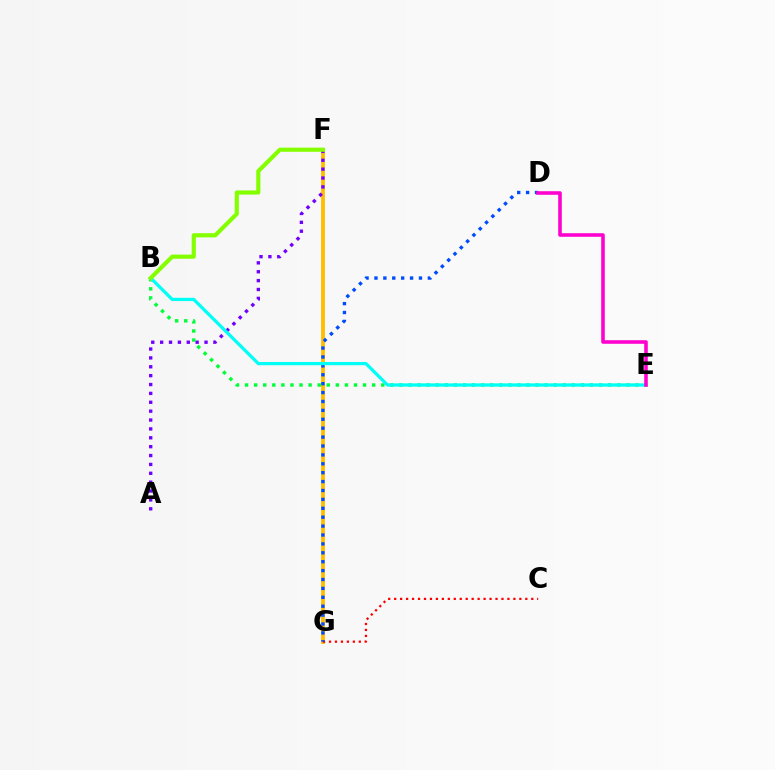{('F', 'G'): [{'color': '#ffbd00', 'line_style': 'solid', 'thickness': 2.75}], ('C', 'G'): [{'color': '#ff0000', 'line_style': 'dotted', 'thickness': 1.62}], ('B', 'E'): [{'color': '#00ff39', 'line_style': 'dotted', 'thickness': 2.47}, {'color': '#00fff6', 'line_style': 'solid', 'thickness': 2.34}], ('A', 'F'): [{'color': '#7200ff', 'line_style': 'dotted', 'thickness': 2.41}], ('D', 'G'): [{'color': '#004bff', 'line_style': 'dotted', 'thickness': 2.42}], ('D', 'E'): [{'color': '#ff00cf', 'line_style': 'solid', 'thickness': 2.57}], ('B', 'F'): [{'color': '#84ff00', 'line_style': 'solid', 'thickness': 2.99}]}